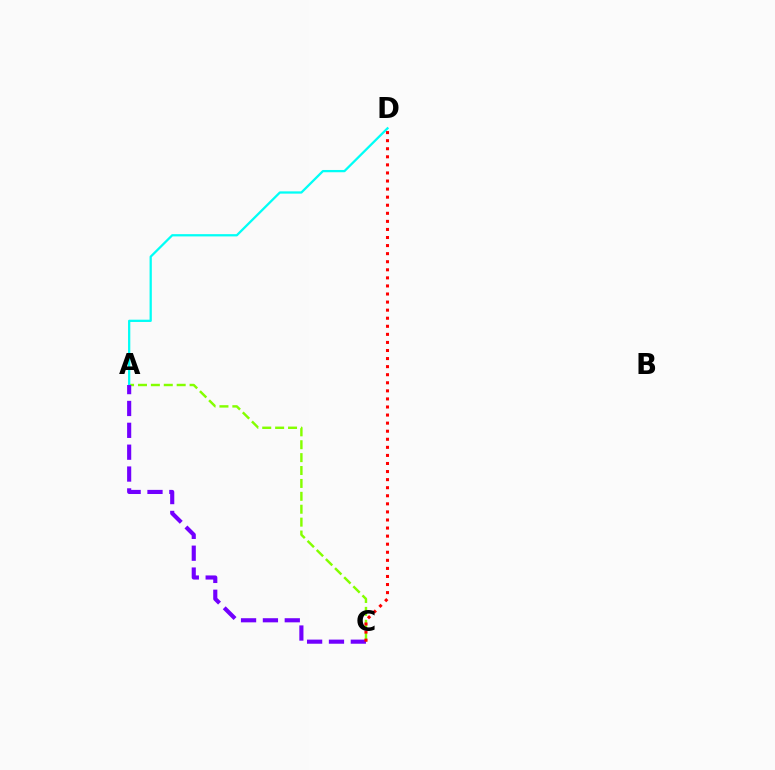{('A', 'C'): [{'color': '#84ff00', 'line_style': 'dashed', 'thickness': 1.75}, {'color': '#7200ff', 'line_style': 'dashed', 'thickness': 2.97}], ('A', 'D'): [{'color': '#00fff6', 'line_style': 'solid', 'thickness': 1.63}], ('C', 'D'): [{'color': '#ff0000', 'line_style': 'dotted', 'thickness': 2.19}]}